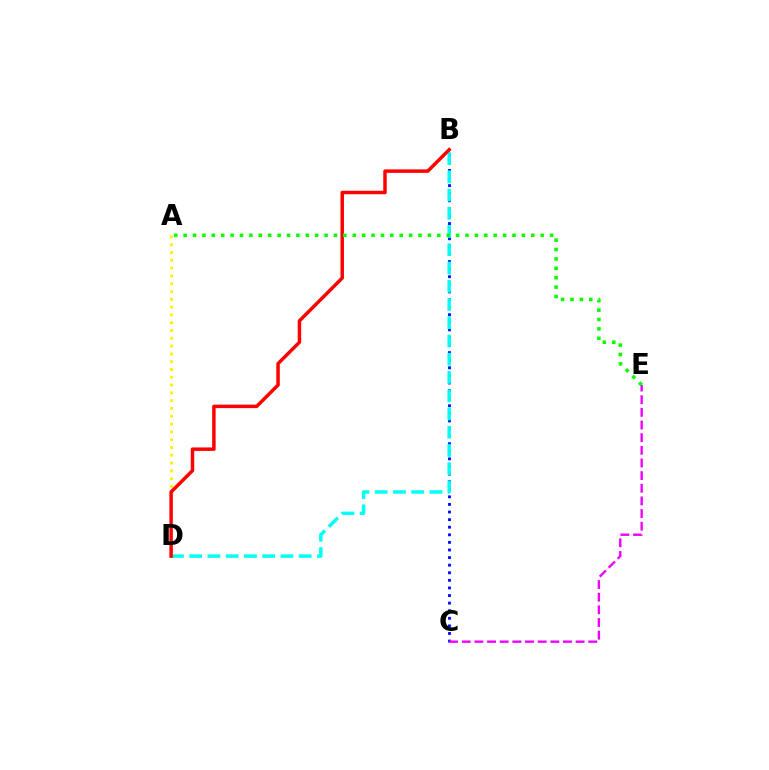{('B', 'C'): [{'color': '#0010ff', 'line_style': 'dotted', 'thickness': 2.06}], ('C', 'E'): [{'color': '#ee00ff', 'line_style': 'dashed', 'thickness': 1.72}], ('B', 'D'): [{'color': '#00fff6', 'line_style': 'dashed', 'thickness': 2.48}, {'color': '#ff0000', 'line_style': 'solid', 'thickness': 2.5}], ('A', 'D'): [{'color': '#fcf500', 'line_style': 'dotted', 'thickness': 2.12}], ('A', 'E'): [{'color': '#08ff00', 'line_style': 'dotted', 'thickness': 2.55}]}